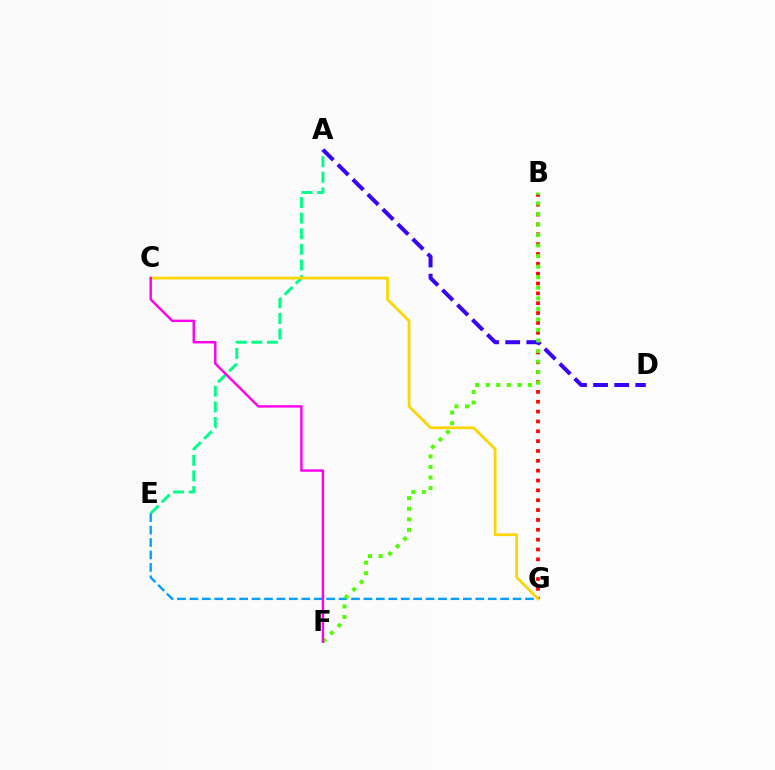{('B', 'G'): [{'color': '#ff0000', 'line_style': 'dotted', 'thickness': 2.68}], ('A', 'E'): [{'color': '#00ff86', 'line_style': 'dashed', 'thickness': 2.12}], ('E', 'G'): [{'color': '#009eff', 'line_style': 'dashed', 'thickness': 1.69}], ('A', 'D'): [{'color': '#3700ff', 'line_style': 'dashed', 'thickness': 2.87}], ('C', 'G'): [{'color': '#ffd500', 'line_style': 'solid', 'thickness': 1.97}], ('B', 'F'): [{'color': '#4fff00', 'line_style': 'dotted', 'thickness': 2.87}], ('C', 'F'): [{'color': '#ff00ed', 'line_style': 'solid', 'thickness': 1.75}]}